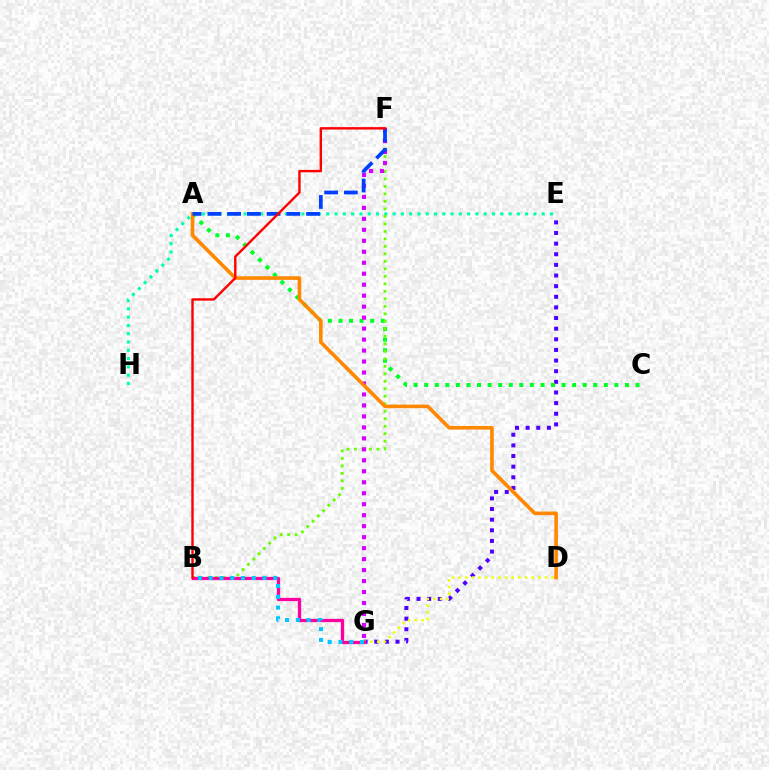{('E', 'G'): [{'color': '#4f00ff', 'line_style': 'dotted', 'thickness': 2.89}], ('E', 'H'): [{'color': '#00ffaf', 'line_style': 'dotted', 'thickness': 2.25}], ('D', 'G'): [{'color': '#eeff00', 'line_style': 'dotted', 'thickness': 1.81}], ('A', 'C'): [{'color': '#00ff27', 'line_style': 'dotted', 'thickness': 2.87}], ('B', 'F'): [{'color': '#66ff00', 'line_style': 'dotted', 'thickness': 2.04}, {'color': '#ff0000', 'line_style': 'solid', 'thickness': 1.73}], ('F', 'G'): [{'color': '#d600ff', 'line_style': 'dotted', 'thickness': 2.98}], ('A', 'D'): [{'color': '#ff8800', 'line_style': 'solid', 'thickness': 2.6}], ('B', 'G'): [{'color': '#ff00a0', 'line_style': 'solid', 'thickness': 2.36}, {'color': '#00c7ff', 'line_style': 'dotted', 'thickness': 2.92}], ('A', 'F'): [{'color': '#003fff', 'line_style': 'dashed', 'thickness': 2.68}]}